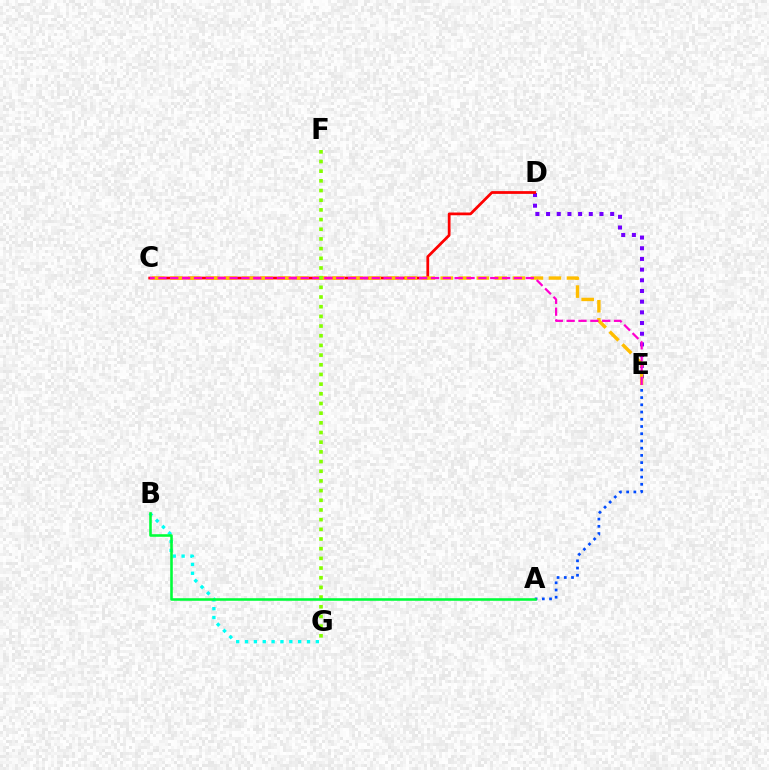{('D', 'E'): [{'color': '#7200ff', 'line_style': 'dotted', 'thickness': 2.9}], ('C', 'D'): [{'color': '#ff0000', 'line_style': 'solid', 'thickness': 1.98}], ('B', 'G'): [{'color': '#00fff6', 'line_style': 'dotted', 'thickness': 2.41}], ('C', 'E'): [{'color': '#ffbd00', 'line_style': 'dashed', 'thickness': 2.45}, {'color': '#ff00cf', 'line_style': 'dashed', 'thickness': 1.61}], ('A', 'E'): [{'color': '#004bff', 'line_style': 'dotted', 'thickness': 1.96}], ('F', 'G'): [{'color': '#84ff00', 'line_style': 'dotted', 'thickness': 2.63}], ('A', 'B'): [{'color': '#00ff39', 'line_style': 'solid', 'thickness': 1.86}]}